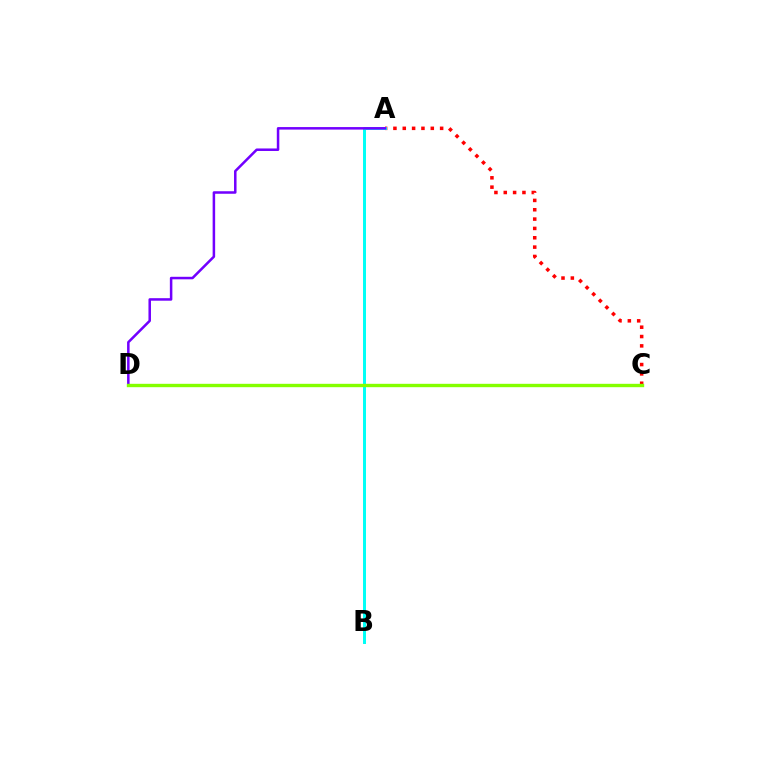{('A', 'C'): [{'color': '#ff0000', 'line_style': 'dotted', 'thickness': 2.54}], ('A', 'B'): [{'color': '#00fff6', 'line_style': 'solid', 'thickness': 2.14}], ('A', 'D'): [{'color': '#7200ff', 'line_style': 'solid', 'thickness': 1.81}], ('C', 'D'): [{'color': '#84ff00', 'line_style': 'solid', 'thickness': 2.43}]}